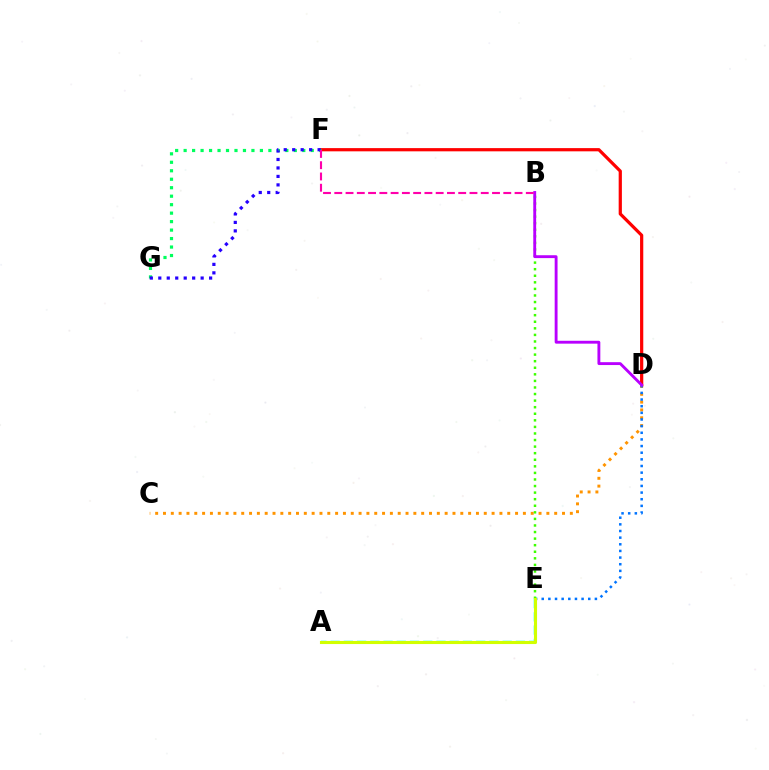{('D', 'F'): [{'color': '#ff0000', 'line_style': 'solid', 'thickness': 2.31}], ('F', 'G'): [{'color': '#00ff5c', 'line_style': 'dotted', 'thickness': 2.3}, {'color': '#2500ff', 'line_style': 'dotted', 'thickness': 2.3}], ('A', 'E'): [{'color': '#00fff6', 'line_style': 'dashed', 'thickness': 1.8}, {'color': '#d1ff00', 'line_style': 'solid', 'thickness': 2.23}], ('C', 'D'): [{'color': '#ff9400', 'line_style': 'dotted', 'thickness': 2.13}], ('D', 'E'): [{'color': '#0074ff', 'line_style': 'dotted', 'thickness': 1.81}], ('B', 'E'): [{'color': '#3dff00', 'line_style': 'dotted', 'thickness': 1.79}], ('B', 'D'): [{'color': '#b900ff', 'line_style': 'solid', 'thickness': 2.07}], ('B', 'F'): [{'color': '#ff00ac', 'line_style': 'dashed', 'thickness': 1.53}]}